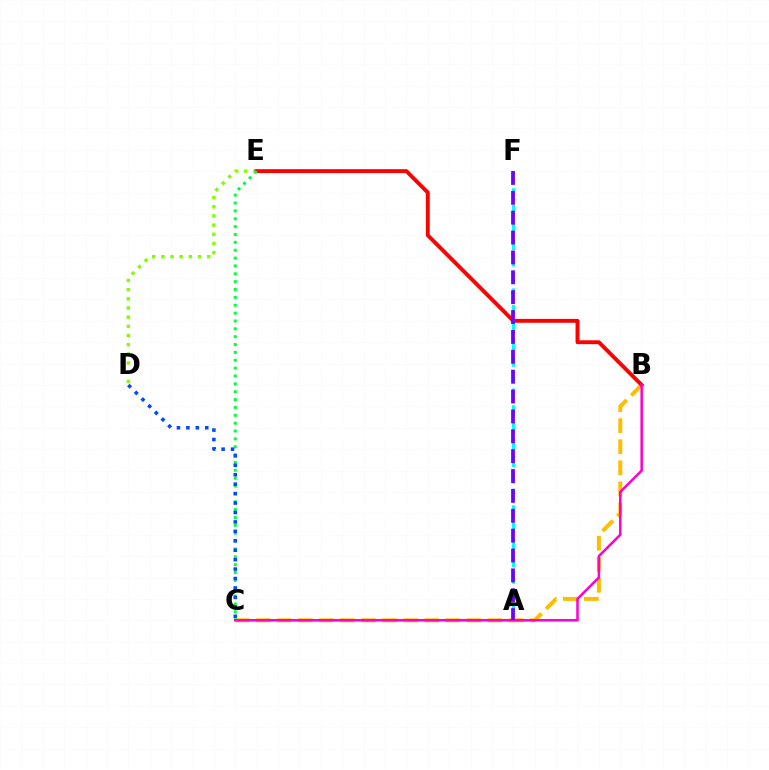{('B', 'C'): [{'color': '#ffbd00', 'line_style': 'dashed', 'thickness': 2.86}, {'color': '#ff00cf', 'line_style': 'solid', 'thickness': 1.82}], ('D', 'E'): [{'color': '#84ff00', 'line_style': 'dotted', 'thickness': 2.49}], ('B', 'E'): [{'color': '#ff0000', 'line_style': 'solid', 'thickness': 2.8}], ('C', 'E'): [{'color': '#00ff39', 'line_style': 'dotted', 'thickness': 2.14}], ('C', 'D'): [{'color': '#004bff', 'line_style': 'dotted', 'thickness': 2.56}], ('A', 'F'): [{'color': '#00fff6', 'line_style': 'dashed', 'thickness': 2.27}, {'color': '#7200ff', 'line_style': 'dashed', 'thickness': 2.7}]}